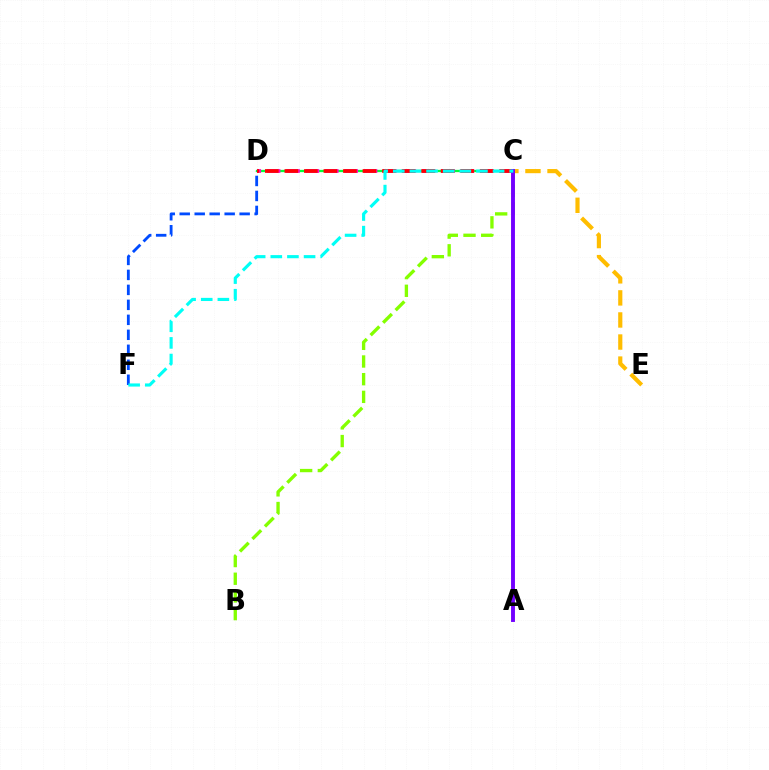{('C', 'D'): [{'color': '#00ff39', 'line_style': 'solid', 'thickness': 1.65}, {'color': '#ff00cf', 'line_style': 'dashed', 'thickness': 2.63}, {'color': '#ff0000', 'line_style': 'dashed', 'thickness': 2.65}], ('D', 'F'): [{'color': '#004bff', 'line_style': 'dashed', 'thickness': 2.04}], ('C', 'E'): [{'color': '#ffbd00', 'line_style': 'dashed', 'thickness': 3.0}], ('B', 'C'): [{'color': '#84ff00', 'line_style': 'dashed', 'thickness': 2.4}], ('A', 'C'): [{'color': '#7200ff', 'line_style': 'solid', 'thickness': 2.8}], ('C', 'F'): [{'color': '#00fff6', 'line_style': 'dashed', 'thickness': 2.26}]}